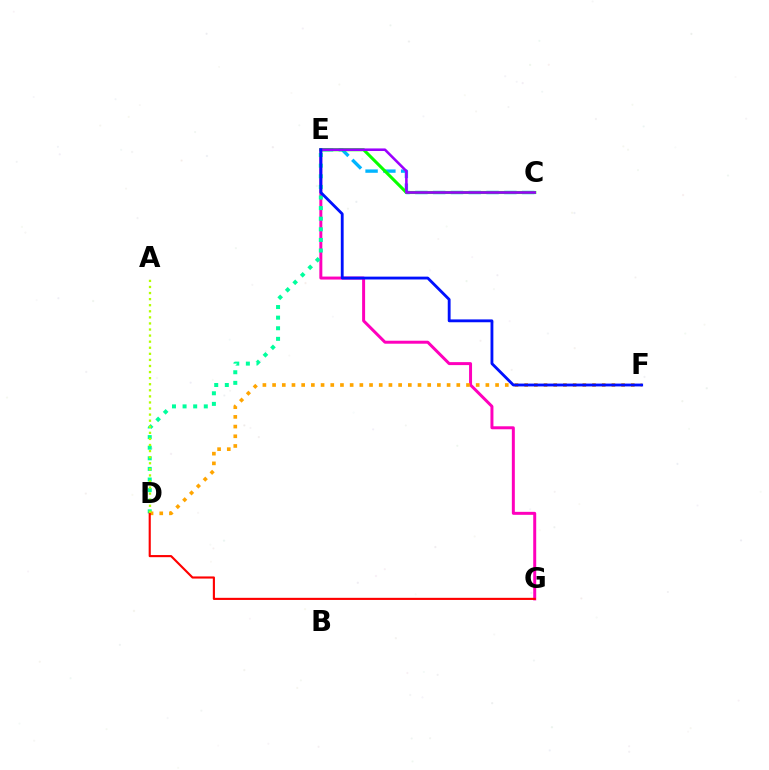{('C', 'E'): [{'color': '#00b5ff', 'line_style': 'dashed', 'thickness': 2.42}, {'color': '#08ff00', 'line_style': 'solid', 'thickness': 2.21}, {'color': '#9b00ff', 'line_style': 'solid', 'thickness': 1.85}], ('E', 'G'): [{'color': '#ff00bd', 'line_style': 'solid', 'thickness': 2.15}], ('D', 'E'): [{'color': '#00ff9d', 'line_style': 'dotted', 'thickness': 2.88}], ('D', 'F'): [{'color': '#ffa500', 'line_style': 'dotted', 'thickness': 2.63}], ('E', 'F'): [{'color': '#0010ff', 'line_style': 'solid', 'thickness': 2.04}], ('D', 'G'): [{'color': '#ff0000', 'line_style': 'solid', 'thickness': 1.53}], ('A', 'D'): [{'color': '#b3ff00', 'line_style': 'dotted', 'thickness': 1.65}]}